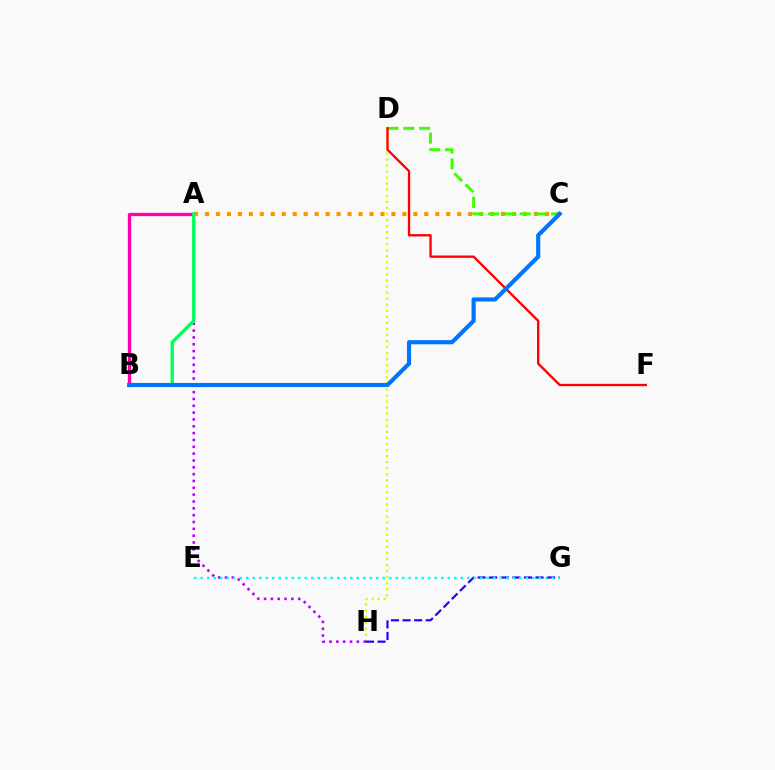{('D', 'H'): [{'color': '#d1ff00', 'line_style': 'dotted', 'thickness': 1.64}], ('A', 'H'): [{'color': '#b900ff', 'line_style': 'dotted', 'thickness': 1.86}], ('G', 'H'): [{'color': '#2500ff', 'line_style': 'dashed', 'thickness': 1.57}], ('A', 'B'): [{'color': '#ff00ac', 'line_style': 'solid', 'thickness': 2.38}, {'color': '#00ff5c', 'line_style': 'solid', 'thickness': 2.4}], ('E', 'G'): [{'color': '#00fff6', 'line_style': 'dotted', 'thickness': 1.77}], ('A', 'C'): [{'color': '#ff9400', 'line_style': 'dotted', 'thickness': 2.98}], ('C', 'D'): [{'color': '#3dff00', 'line_style': 'dashed', 'thickness': 2.14}], ('D', 'F'): [{'color': '#ff0000', 'line_style': 'solid', 'thickness': 1.68}], ('B', 'C'): [{'color': '#0074ff', 'line_style': 'solid', 'thickness': 2.97}]}